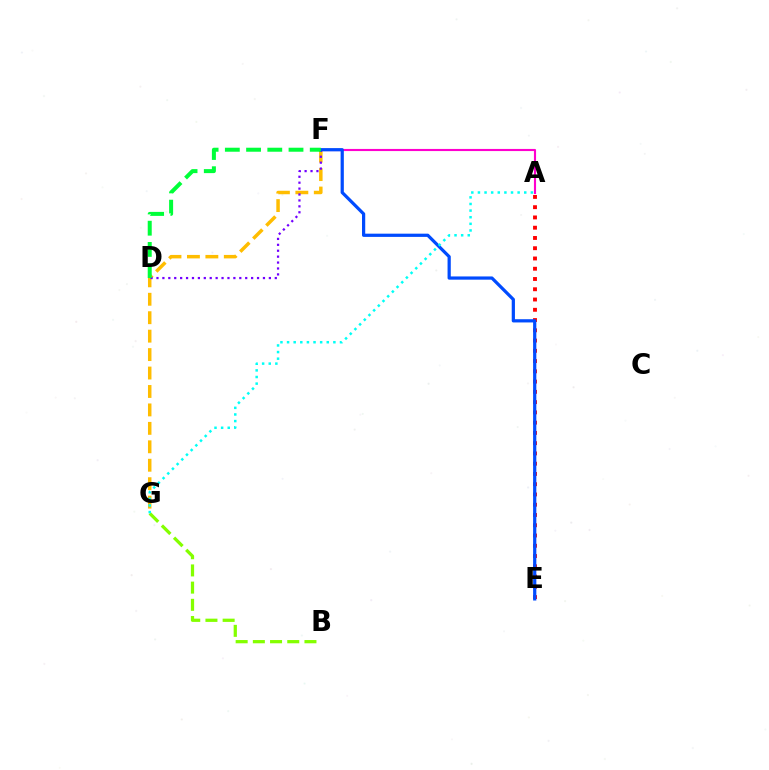{('A', 'E'): [{'color': '#ff0000', 'line_style': 'dotted', 'thickness': 2.79}], ('B', 'G'): [{'color': '#84ff00', 'line_style': 'dashed', 'thickness': 2.34}], ('F', 'G'): [{'color': '#ffbd00', 'line_style': 'dashed', 'thickness': 2.51}], ('D', 'F'): [{'color': '#7200ff', 'line_style': 'dotted', 'thickness': 1.61}, {'color': '#00ff39', 'line_style': 'dashed', 'thickness': 2.88}], ('A', 'F'): [{'color': '#ff00cf', 'line_style': 'solid', 'thickness': 1.53}], ('E', 'F'): [{'color': '#004bff', 'line_style': 'solid', 'thickness': 2.32}], ('A', 'G'): [{'color': '#00fff6', 'line_style': 'dotted', 'thickness': 1.8}]}